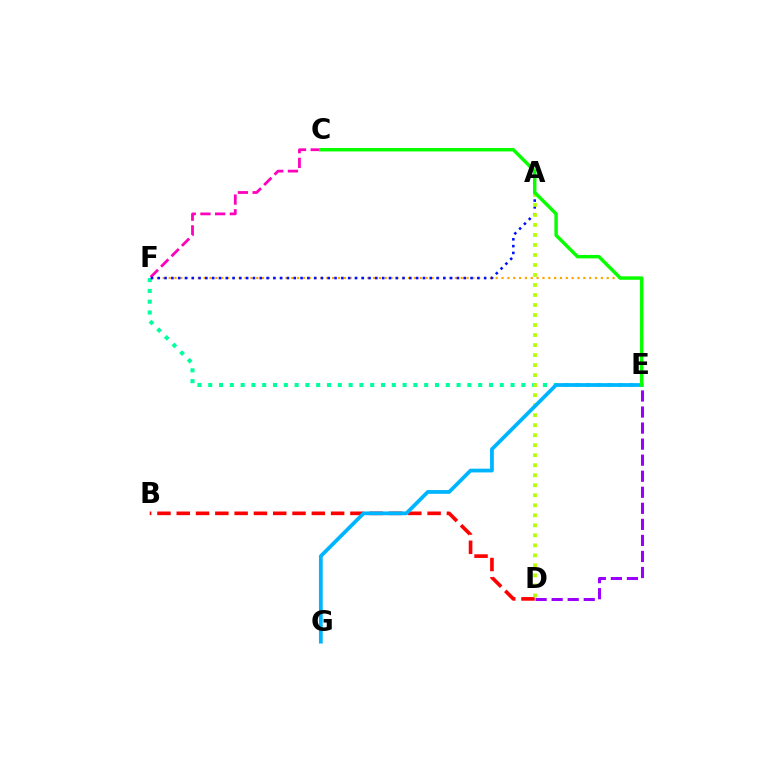{('E', 'F'): [{'color': '#ffa500', 'line_style': 'dotted', 'thickness': 1.59}, {'color': '#00ff9d', 'line_style': 'dotted', 'thickness': 2.93}], ('C', 'F'): [{'color': '#ff00bd', 'line_style': 'dashed', 'thickness': 2.0}], ('B', 'D'): [{'color': '#ff0000', 'line_style': 'dashed', 'thickness': 2.62}], ('A', 'F'): [{'color': '#0010ff', 'line_style': 'dotted', 'thickness': 1.85}], ('A', 'D'): [{'color': '#b3ff00', 'line_style': 'dotted', 'thickness': 2.72}], ('E', 'G'): [{'color': '#00b5ff', 'line_style': 'solid', 'thickness': 2.71}], ('D', 'E'): [{'color': '#9b00ff', 'line_style': 'dashed', 'thickness': 2.18}], ('C', 'E'): [{'color': '#08ff00', 'line_style': 'solid', 'thickness': 2.48}]}